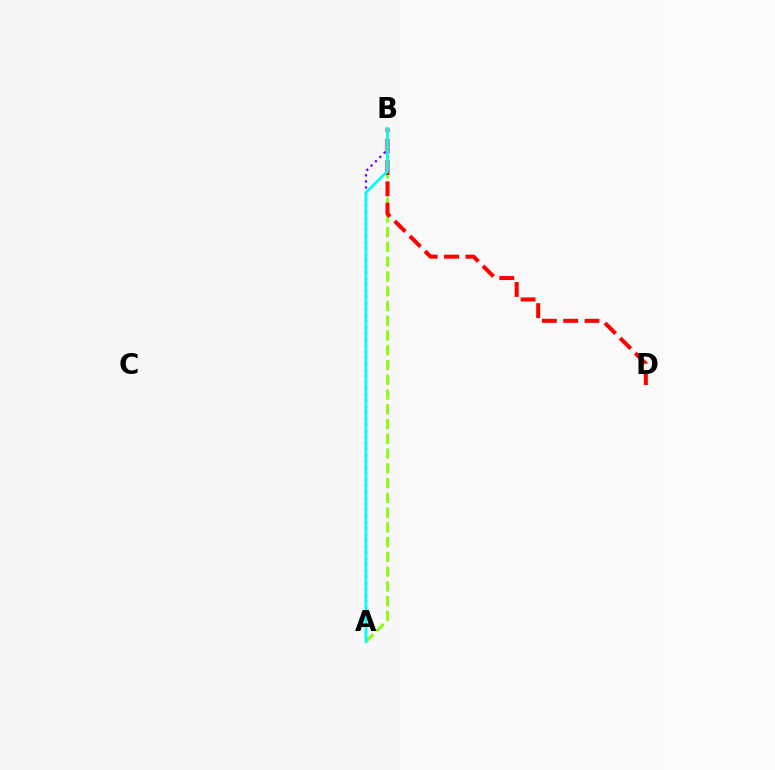{('A', 'B'): [{'color': '#84ff00', 'line_style': 'dashed', 'thickness': 2.01}, {'color': '#7200ff', 'line_style': 'dotted', 'thickness': 1.65}, {'color': '#00fff6', 'line_style': 'solid', 'thickness': 2.02}], ('B', 'D'): [{'color': '#ff0000', 'line_style': 'dashed', 'thickness': 2.9}]}